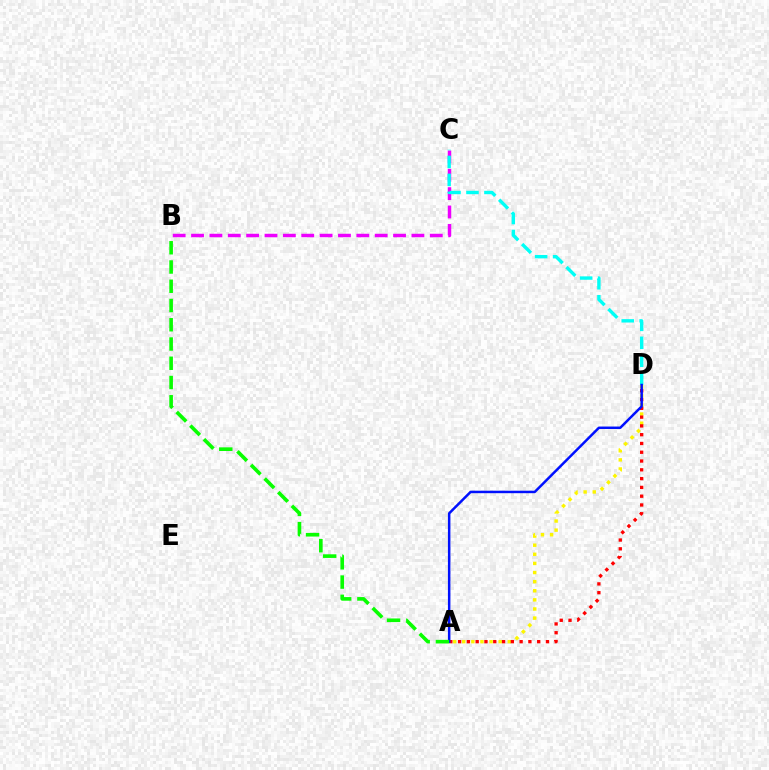{('B', 'C'): [{'color': '#ee00ff', 'line_style': 'dashed', 'thickness': 2.49}], ('C', 'D'): [{'color': '#00fff6', 'line_style': 'dashed', 'thickness': 2.44}], ('A', 'D'): [{'color': '#fcf500', 'line_style': 'dotted', 'thickness': 2.48}, {'color': '#ff0000', 'line_style': 'dotted', 'thickness': 2.39}, {'color': '#0010ff', 'line_style': 'solid', 'thickness': 1.79}], ('A', 'B'): [{'color': '#08ff00', 'line_style': 'dashed', 'thickness': 2.62}]}